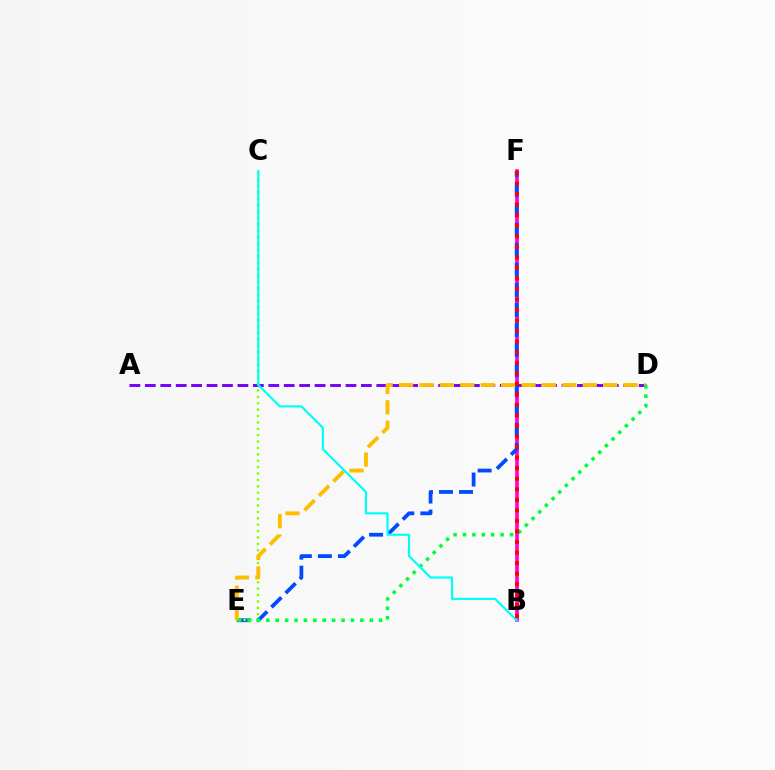{('A', 'D'): [{'color': '#7200ff', 'line_style': 'dashed', 'thickness': 2.1}], ('B', 'F'): [{'color': '#ff00cf', 'line_style': 'solid', 'thickness': 2.63}, {'color': '#ff0000', 'line_style': 'dotted', 'thickness': 2.86}], ('E', 'F'): [{'color': '#004bff', 'line_style': 'dashed', 'thickness': 2.72}], ('C', 'E'): [{'color': '#84ff00', 'line_style': 'dotted', 'thickness': 1.74}], ('D', 'E'): [{'color': '#ffbd00', 'line_style': 'dashed', 'thickness': 2.77}, {'color': '#00ff39', 'line_style': 'dotted', 'thickness': 2.55}], ('B', 'C'): [{'color': '#00fff6', 'line_style': 'solid', 'thickness': 1.57}]}